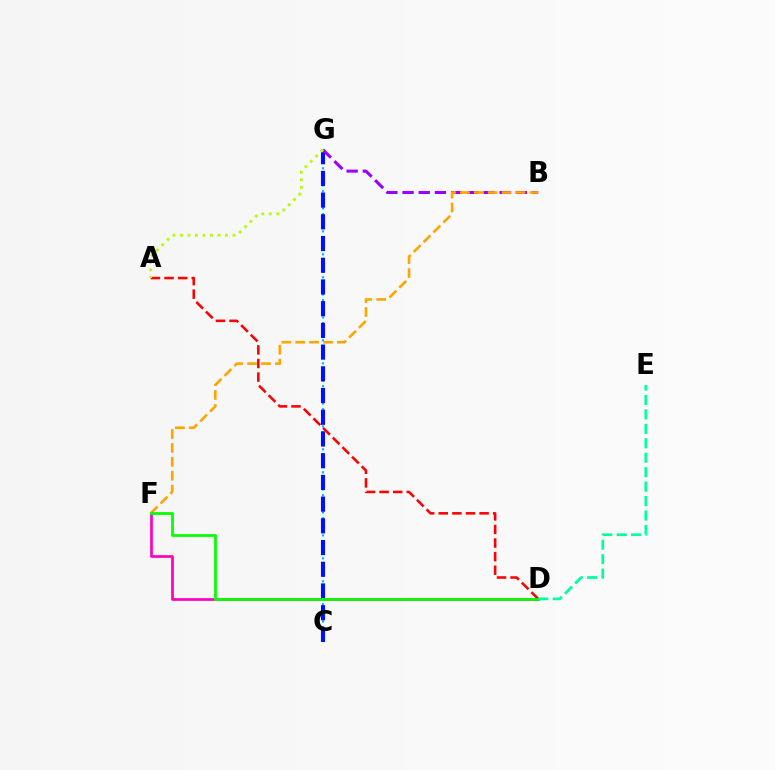{('C', 'G'): [{'color': '#00b5ff', 'line_style': 'dotted', 'thickness': 1.56}, {'color': '#0010ff', 'line_style': 'dashed', 'thickness': 2.95}], ('D', 'F'): [{'color': '#ff00bd', 'line_style': 'solid', 'thickness': 1.95}, {'color': '#08ff00', 'line_style': 'solid', 'thickness': 2.01}], ('A', 'D'): [{'color': '#ff0000', 'line_style': 'dashed', 'thickness': 1.85}], ('B', 'G'): [{'color': '#9b00ff', 'line_style': 'dashed', 'thickness': 2.2}], ('B', 'F'): [{'color': '#ffa500', 'line_style': 'dashed', 'thickness': 1.89}], ('D', 'E'): [{'color': '#00ff9d', 'line_style': 'dashed', 'thickness': 1.96}], ('A', 'G'): [{'color': '#b3ff00', 'line_style': 'dotted', 'thickness': 2.04}]}